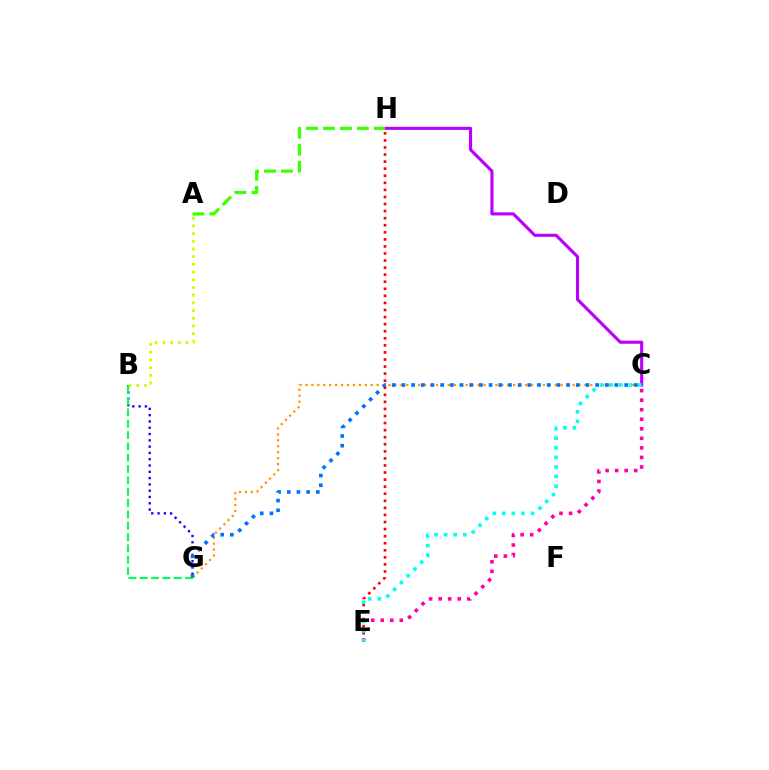{('C', 'G'): [{'color': '#ff9400', 'line_style': 'dotted', 'thickness': 1.61}, {'color': '#0074ff', 'line_style': 'dotted', 'thickness': 2.63}], ('B', 'G'): [{'color': '#2500ff', 'line_style': 'dotted', 'thickness': 1.71}, {'color': '#00ff5c', 'line_style': 'dashed', 'thickness': 1.54}], ('C', 'H'): [{'color': '#b900ff', 'line_style': 'solid', 'thickness': 2.23}], ('C', 'E'): [{'color': '#ff00ac', 'line_style': 'dotted', 'thickness': 2.59}, {'color': '#00fff6', 'line_style': 'dotted', 'thickness': 2.6}], ('A', 'H'): [{'color': '#3dff00', 'line_style': 'dashed', 'thickness': 2.3}], ('A', 'B'): [{'color': '#d1ff00', 'line_style': 'dotted', 'thickness': 2.09}], ('E', 'H'): [{'color': '#ff0000', 'line_style': 'dotted', 'thickness': 1.92}]}